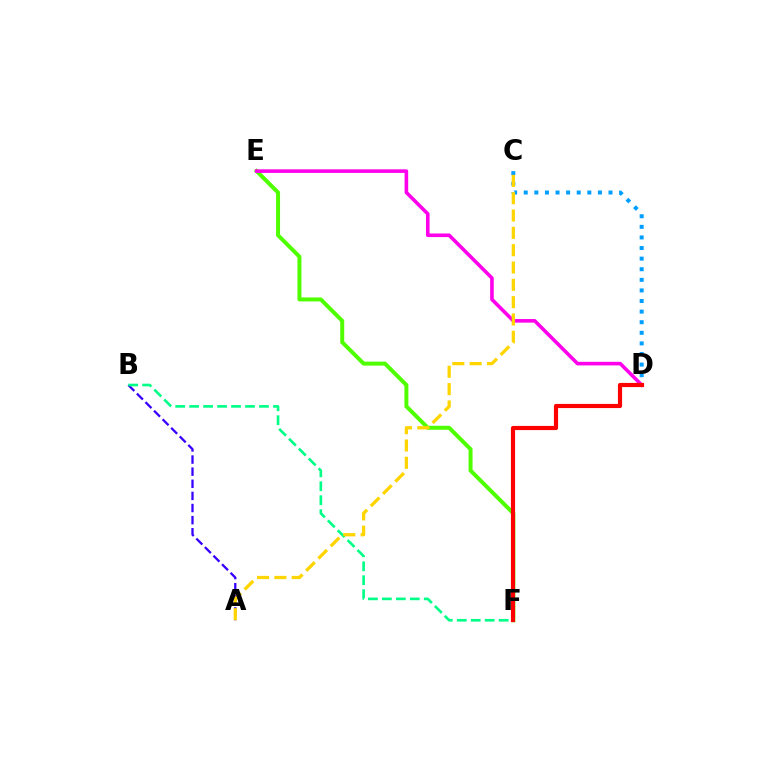{('E', 'F'): [{'color': '#4fff00', 'line_style': 'solid', 'thickness': 2.87}], ('D', 'E'): [{'color': '#ff00ed', 'line_style': 'solid', 'thickness': 2.59}], ('A', 'B'): [{'color': '#3700ff', 'line_style': 'dashed', 'thickness': 1.65}], ('B', 'F'): [{'color': '#00ff86', 'line_style': 'dashed', 'thickness': 1.9}], ('C', 'D'): [{'color': '#009eff', 'line_style': 'dotted', 'thickness': 2.88}], ('A', 'C'): [{'color': '#ffd500', 'line_style': 'dashed', 'thickness': 2.35}], ('D', 'F'): [{'color': '#ff0000', 'line_style': 'solid', 'thickness': 2.99}]}